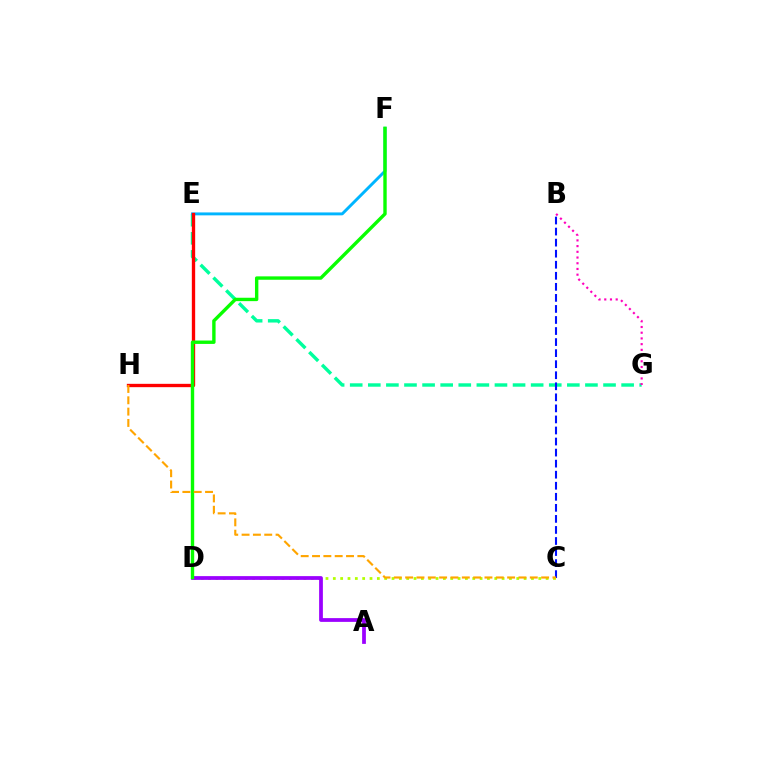{('E', 'G'): [{'color': '#00ff9d', 'line_style': 'dashed', 'thickness': 2.46}], ('B', 'C'): [{'color': '#0010ff', 'line_style': 'dashed', 'thickness': 1.5}], ('E', 'F'): [{'color': '#00b5ff', 'line_style': 'solid', 'thickness': 2.1}], ('C', 'D'): [{'color': '#b3ff00', 'line_style': 'dotted', 'thickness': 1.99}], ('A', 'D'): [{'color': '#9b00ff', 'line_style': 'solid', 'thickness': 2.71}], ('E', 'H'): [{'color': '#ff0000', 'line_style': 'solid', 'thickness': 2.4}], ('B', 'G'): [{'color': '#ff00bd', 'line_style': 'dotted', 'thickness': 1.55}], ('D', 'F'): [{'color': '#08ff00', 'line_style': 'solid', 'thickness': 2.44}], ('C', 'H'): [{'color': '#ffa500', 'line_style': 'dashed', 'thickness': 1.54}]}